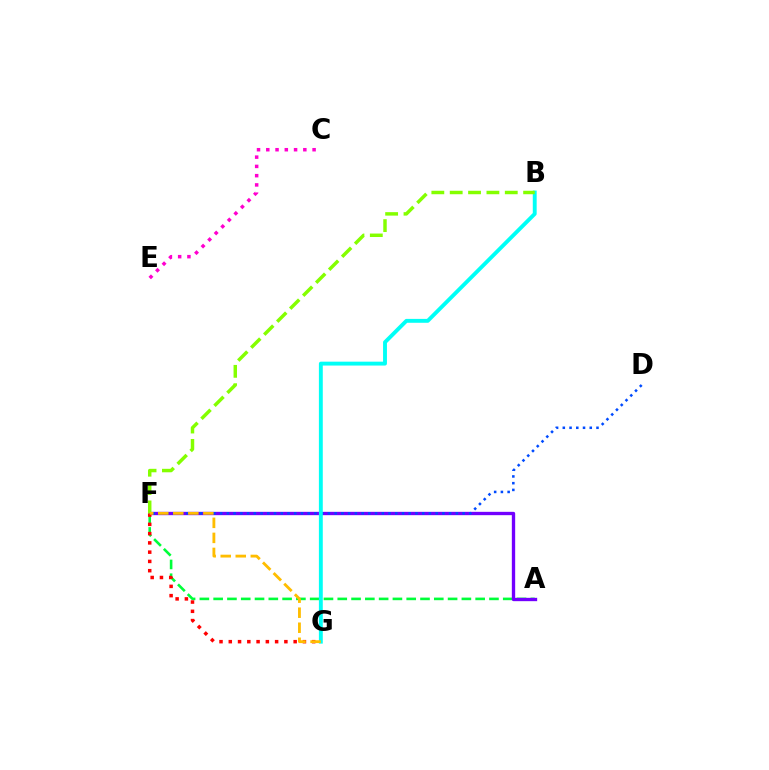{('A', 'F'): [{'color': '#00ff39', 'line_style': 'dashed', 'thickness': 1.87}, {'color': '#7200ff', 'line_style': 'solid', 'thickness': 2.4}], ('F', 'G'): [{'color': '#ff0000', 'line_style': 'dotted', 'thickness': 2.52}, {'color': '#ffbd00', 'line_style': 'dashed', 'thickness': 2.04}], ('D', 'F'): [{'color': '#004bff', 'line_style': 'dotted', 'thickness': 1.83}], ('B', 'G'): [{'color': '#00fff6', 'line_style': 'solid', 'thickness': 2.8}], ('B', 'F'): [{'color': '#84ff00', 'line_style': 'dashed', 'thickness': 2.49}], ('C', 'E'): [{'color': '#ff00cf', 'line_style': 'dotted', 'thickness': 2.52}]}